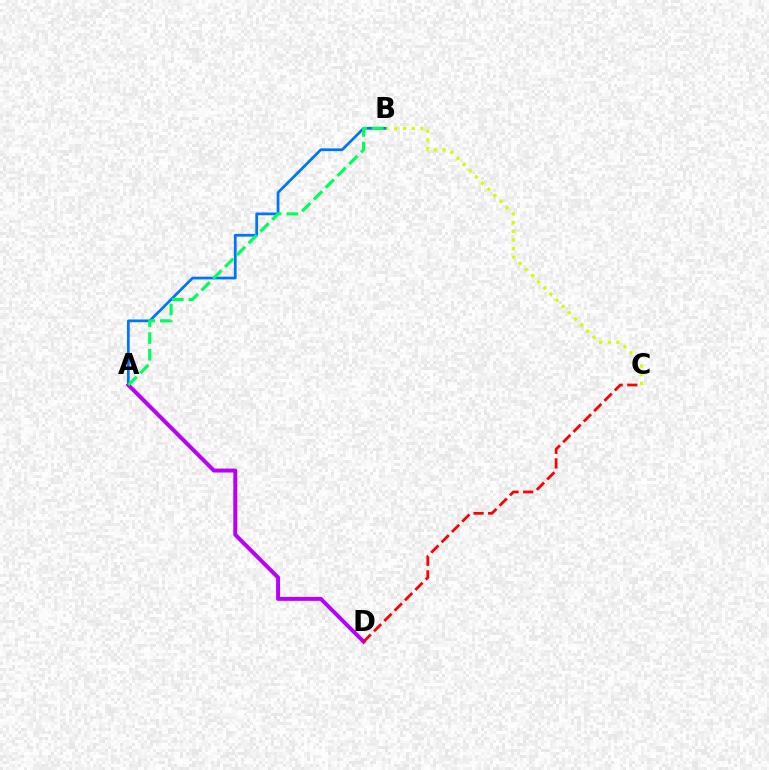{('B', 'C'): [{'color': '#d1ff00', 'line_style': 'dotted', 'thickness': 2.37}], ('A', 'B'): [{'color': '#0074ff', 'line_style': 'solid', 'thickness': 1.97}, {'color': '#00ff5c', 'line_style': 'dashed', 'thickness': 2.26}], ('A', 'D'): [{'color': '#b900ff', 'line_style': 'solid', 'thickness': 2.85}], ('C', 'D'): [{'color': '#ff0000', 'line_style': 'dashed', 'thickness': 1.99}]}